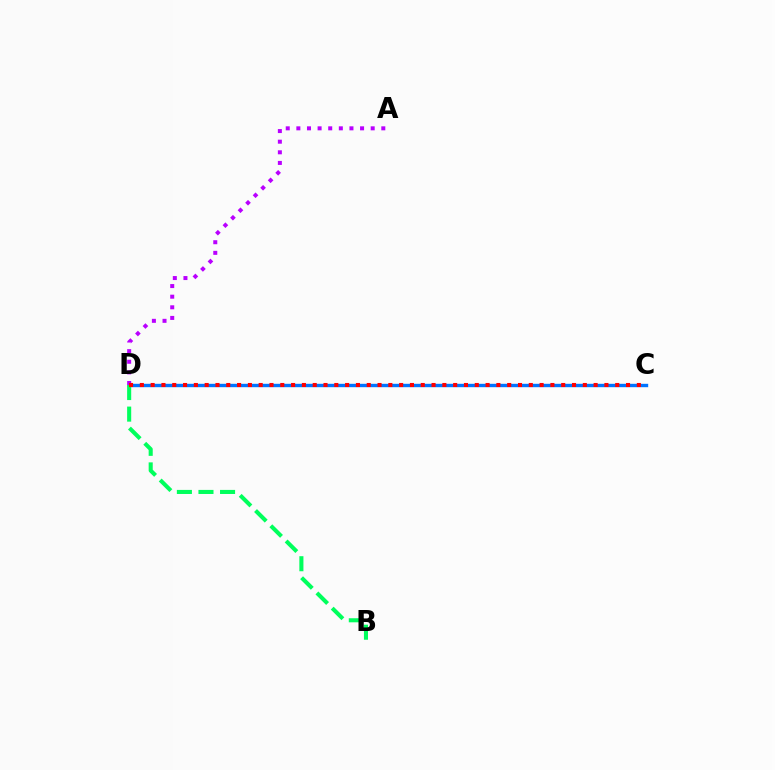{('C', 'D'): [{'color': '#d1ff00', 'line_style': 'dashed', 'thickness': 1.81}, {'color': '#0074ff', 'line_style': 'solid', 'thickness': 2.44}, {'color': '#ff0000', 'line_style': 'dotted', 'thickness': 2.94}], ('B', 'D'): [{'color': '#00ff5c', 'line_style': 'dashed', 'thickness': 2.93}], ('A', 'D'): [{'color': '#b900ff', 'line_style': 'dotted', 'thickness': 2.88}]}